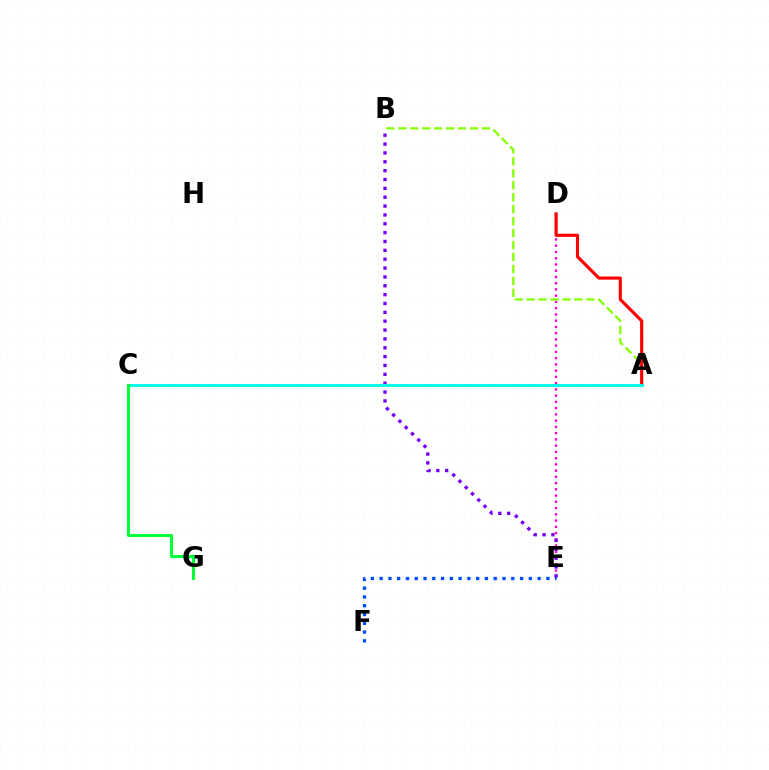{('D', 'E'): [{'color': '#ff00cf', 'line_style': 'dotted', 'thickness': 1.7}], ('B', 'E'): [{'color': '#7200ff', 'line_style': 'dotted', 'thickness': 2.41}], ('A', 'C'): [{'color': '#ffbd00', 'line_style': 'solid', 'thickness': 2.2}, {'color': '#00fff6', 'line_style': 'solid', 'thickness': 2.05}], ('A', 'B'): [{'color': '#84ff00', 'line_style': 'dashed', 'thickness': 1.62}], ('A', 'D'): [{'color': '#ff0000', 'line_style': 'solid', 'thickness': 2.26}], ('E', 'F'): [{'color': '#004bff', 'line_style': 'dotted', 'thickness': 2.38}], ('C', 'G'): [{'color': '#00ff39', 'line_style': 'solid', 'thickness': 2.2}]}